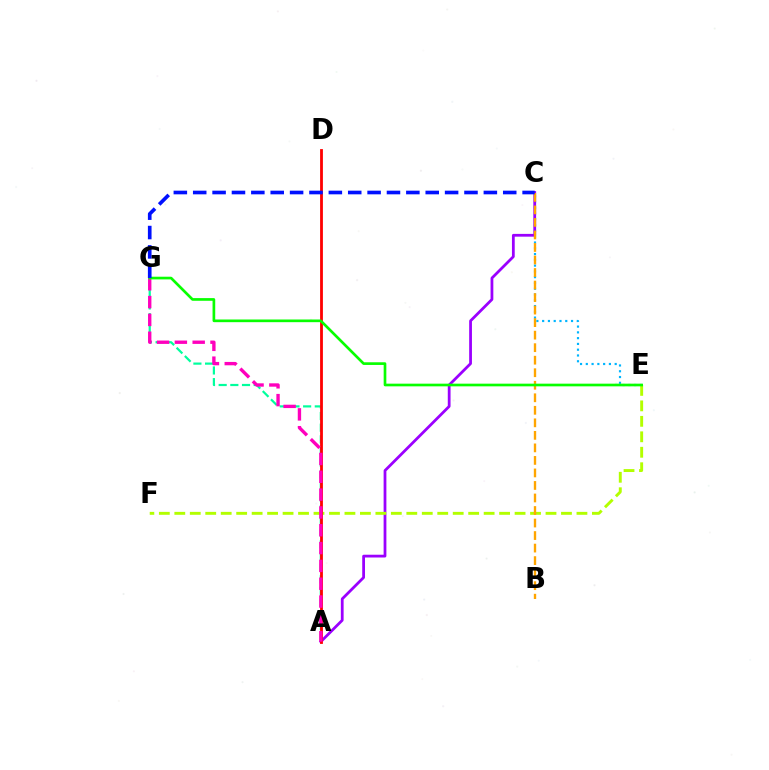{('A', 'G'): [{'color': '#00ff9d', 'line_style': 'dashed', 'thickness': 1.58}, {'color': '#ff00bd', 'line_style': 'dashed', 'thickness': 2.42}], ('C', 'E'): [{'color': '#00b5ff', 'line_style': 'dotted', 'thickness': 1.57}], ('A', 'C'): [{'color': '#9b00ff', 'line_style': 'solid', 'thickness': 2.0}], ('E', 'F'): [{'color': '#b3ff00', 'line_style': 'dashed', 'thickness': 2.1}], ('A', 'D'): [{'color': '#ff0000', 'line_style': 'solid', 'thickness': 2.02}], ('B', 'C'): [{'color': '#ffa500', 'line_style': 'dashed', 'thickness': 1.7}], ('E', 'G'): [{'color': '#08ff00', 'line_style': 'solid', 'thickness': 1.93}], ('C', 'G'): [{'color': '#0010ff', 'line_style': 'dashed', 'thickness': 2.63}]}